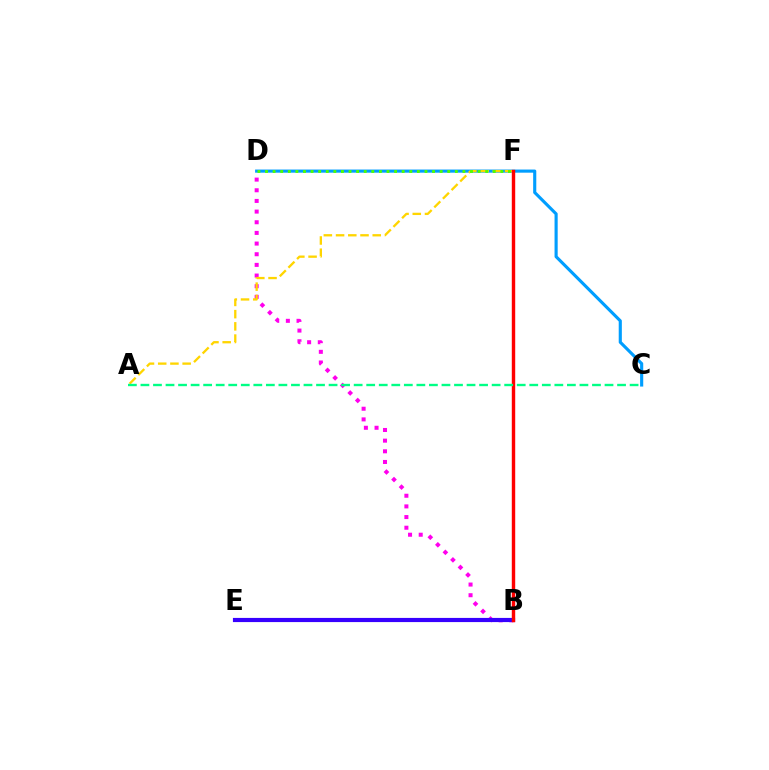{('C', 'D'): [{'color': '#009eff', 'line_style': 'solid', 'thickness': 2.25}], ('B', 'D'): [{'color': '#ff00ed', 'line_style': 'dotted', 'thickness': 2.9}], ('A', 'F'): [{'color': '#ffd500', 'line_style': 'dashed', 'thickness': 1.66}], ('D', 'F'): [{'color': '#4fff00', 'line_style': 'dotted', 'thickness': 2.06}], ('B', 'E'): [{'color': '#3700ff', 'line_style': 'solid', 'thickness': 3.0}], ('B', 'F'): [{'color': '#ff0000', 'line_style': 'solid', 'thickness': 2.46}], ('A', 'C'): [{'color': '#00ff86', 'line_style': 'dashed', 'thickness': 1.7}]}